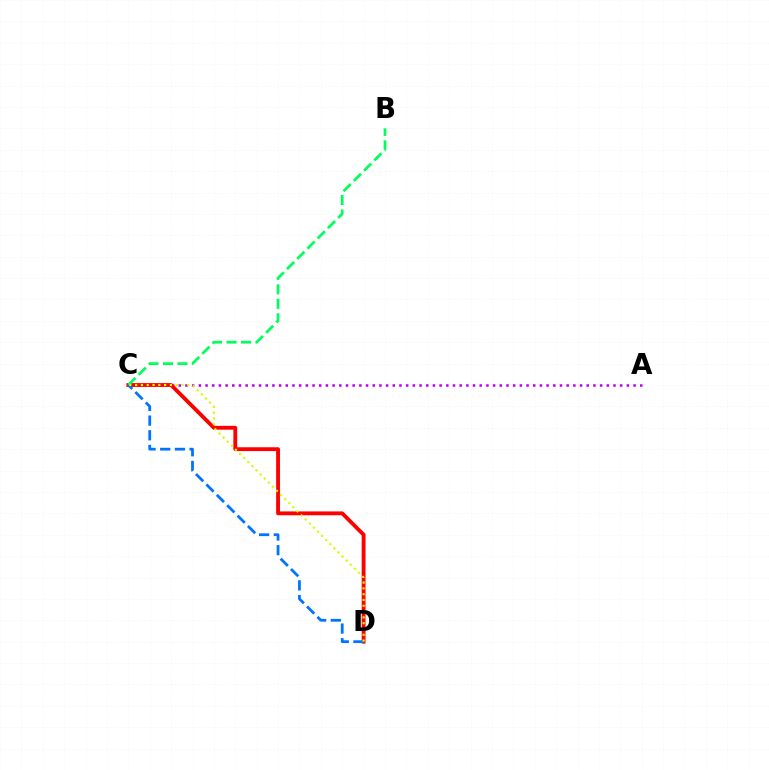{('A', 'C'): [{'color': '#b900ff', 'line_style': 'dotted', 'thickness': 1.82}], ('C', 'D'): [{'color': '#ff0000', 'line_style': 'solid', 'thickness': 2.77}, {'color': '#0074ff', 'line_style': 'dashed', 'thickness': 2.0}, {'color': '#d1ff00', 'line_style': 'dotted', 'thickness': 1.58}], ('B', 'C'): [{'color': '#00ff5c', 'line_style': 'dashed', 'thickness': 1.97}]}